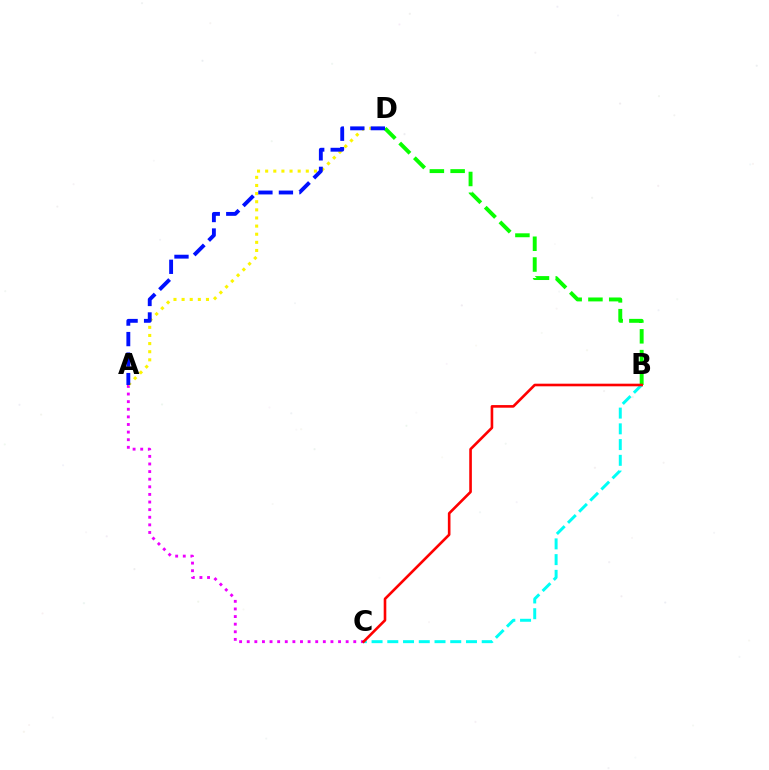{('A', 'C'): [{'color': '#ee00ff', 'line_style': 'dotted', 'thickness': 2.07}], ('A', 'D'): [{'color': '#fcf500', 'line_style': 'dotted', 'thickness': 2.21}, {'color': '#0010ff', 'line_style': 'dashed', 'thickness': 2.79}], ('B', 'D'): [{'color': '#08ff00', 'line_style': 'dashed', 'thickness': 2.82}], ('B', 'C'): [{'color': '#00fff6', 'line_style': 'dashed', 'thickness': 2.14}, {'color': '#ff0000', 'line_style': 'solid', 'thickness': 1.89}]}